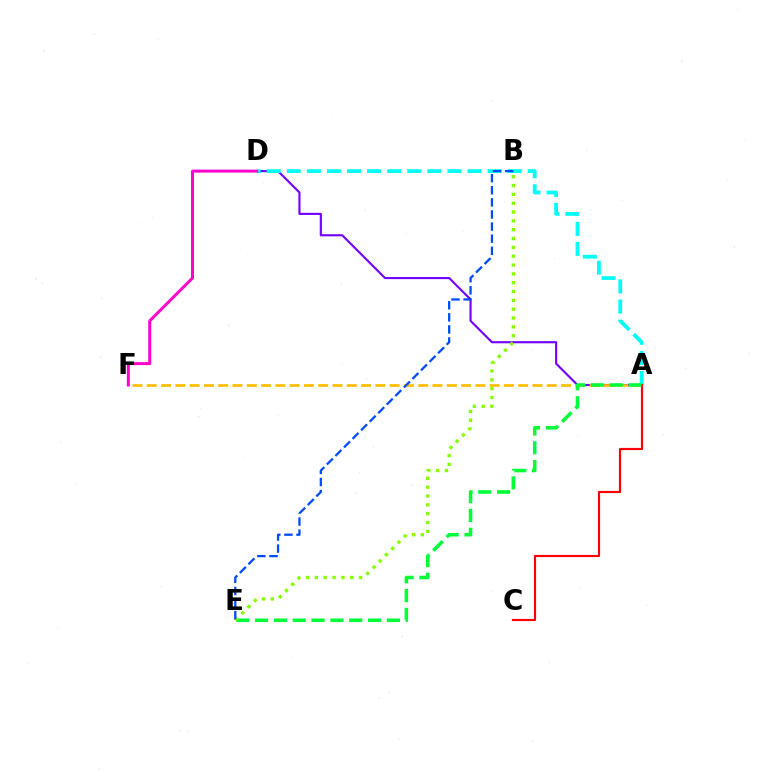{('A', 'D'): [{'color': '#7200ff', 'line_style': 'solid', 'thickness': 1.53}, {'color': '#00fff6', 'line_style': 'dashed', 'thickness': 2.73}], ('D', 'F'): [{'color': '#ff00cf', 'line_style': 'solid', 'thickness': 2.15}], ('A', 'F'): [{'color': '#ffbd00', 'line_style': 'dashed', 'thickness': 1.94}], ('A', 'C'): [{'color': '#ff0000', 'line_style': 'solid', 'thickness': 1.56}], ('A', 'E'): [{'color': '#00ff39', 'line_style': 'dashed', 'thickness': 2.56}], ('B', 'E'): [{'color': '#84ff00', 'line_style': 'dotted', 'thickness': 2.4}, {'color': '#004bff', 'line_style': 'dashed', 'thickness': 1.64}]}